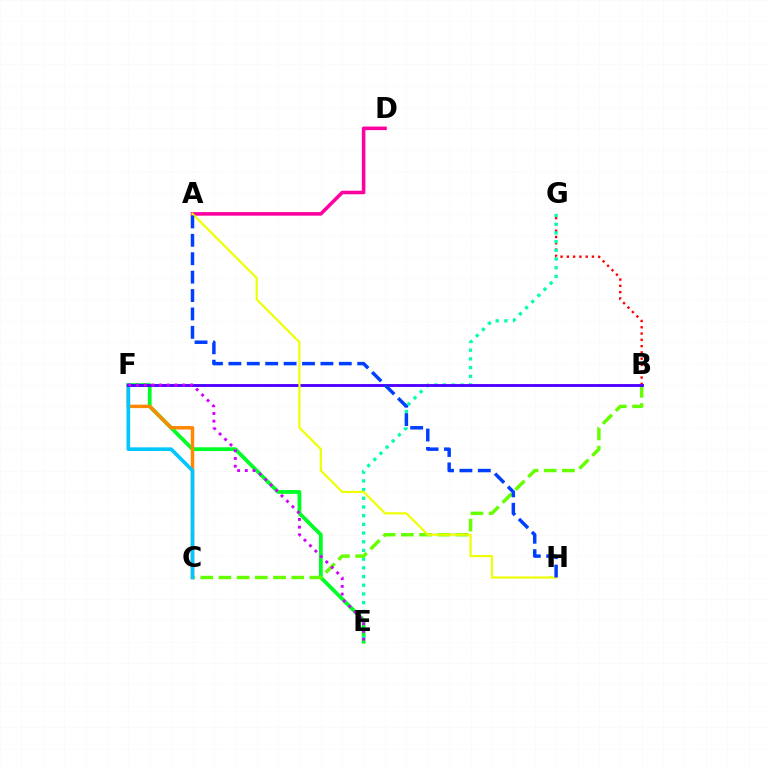{('E', 'F'): [{'color': '#00ff27', 'line_style': 'solid', 'thickness': 2.73}, {'color': '#d600ff', 'line_style': 'dotted', 'thickness': 2.09}], ('C', 'F'): [{'color': '#ff8800', 'line_style': 'solid', 'thickness': 2.49}, {'color': '#00c7ff', 'line_style': 'solid', 'thickness': 2.64}], ('B', 'G'): [{'color': '#ff0000', 'line_style': 'dotted', 'thickness': 1.71}], ('E', 'G'): [{'color': '#00ffaf', 'line_style': 'dotted', 'thickness': 2.36}], ('B', 'C'): [{'color': '#66ff00', 'line_style': 'dashed', 'thickness': 2.47}], ('A', 'D'): [{'color': '#ff00a0', 'line_style': 'solid', 'thickness': 2.56}], ('B', 'F'): [{'color': '#4f00ff', 'line_style': 'solid', 'thickness': 2.06}], ('A', 'H'): [{'color': '#eeff00', 'line_style': 'solid', 'thickness': 1.56}, {'color': '#003fff', 'line_style': 'dashed', 'thickness': 2.5}]}